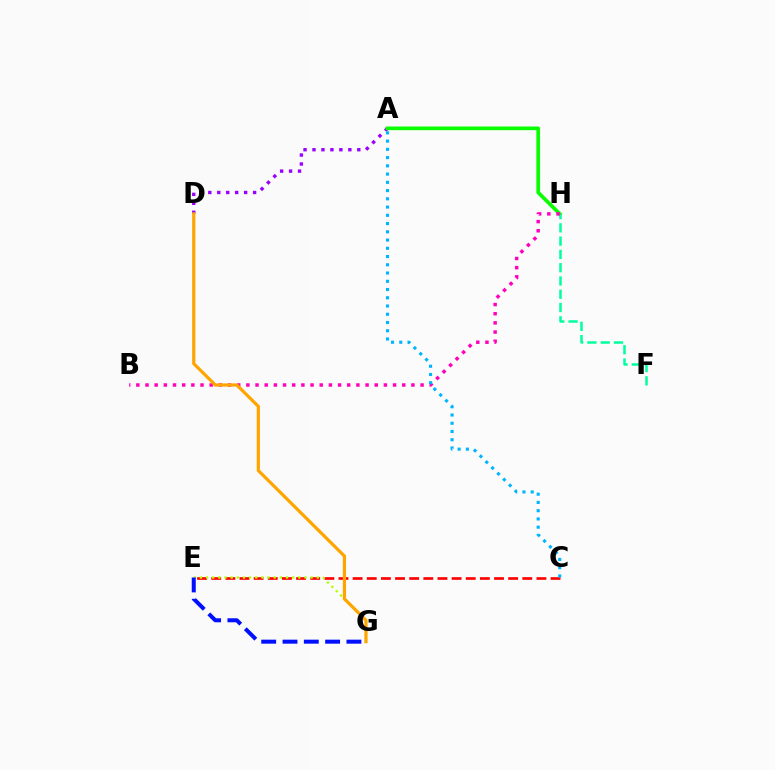{('A', 'D'): [{'color': '#9b00ff', 'line_style': 'dotted', 'thickness': 2.43}], ('A', 'H'): [{'color': '#08ff00', 'line_style': 'solid', 'thickness': 2.65}], ('C', 'E'): [{'color': '#ff0000', 'line_style': 'dashed', 'thickness': 1.92}], ('F', 'H'): [{'color': '#00ff9d', 'line_style': 'dashed', 'thickness': 1.8}], ('E', 'G'): [{'color': '#b3ff00', 'line_style': 'dotted', 'thickness': 1.67}, {'color': '#0010ff', 'line_style': 'dashed', 'thickness': 2.89}], ('B', 'H'): [{'color': '#ff00bd', 'line_style': 'dotted', 'thickness': 2.49}], ('A', 'C'): [{'color': '#00b5ff', 'line_style': 'dotted', 'thickness': 2.24}], ('D', 'G'): [{'color': '#ffa500', 'line_style': 'solid', 'thickness': 2.32}]}